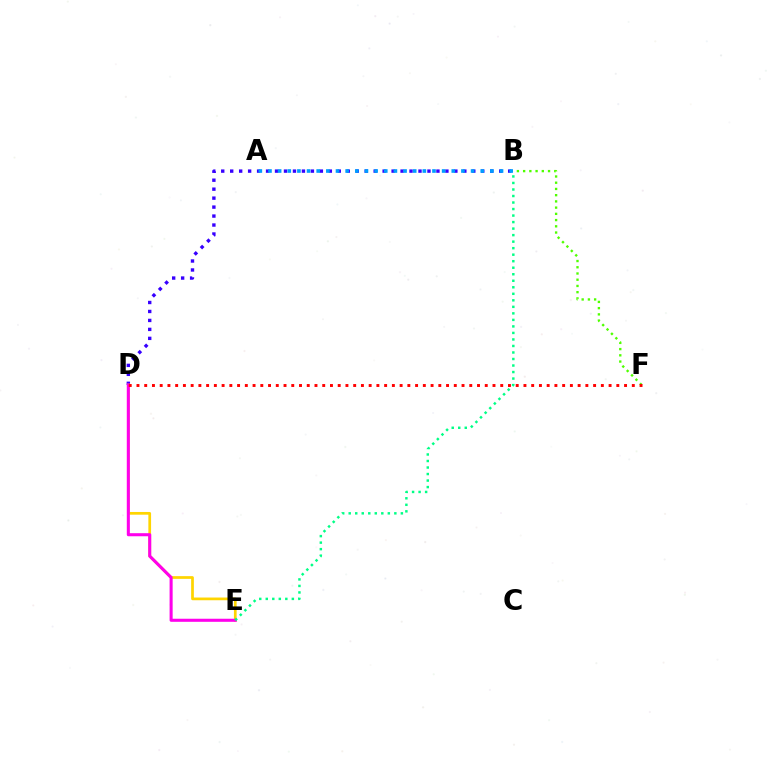{('B', 'D'): [{'color': '#3700ff', 'line_style': 'dotted', 'thickness': 2.44}], ('D', 'E'): [{'color': '#ffd500', 'line_style': 'solid', 'thickness': 1.96}, {'color': '#ff00ed', 'line_style': 'solid', 'thickness': 2.21}], ('A', 'B'): [{'color': '#009eff', 'line_style': 'dotted', 'thickness': 2.62}], ('B', 'F'): [{'color': '#4fff00', 'line_style': 'dotted', 'thickness': 1.69}], ('D', 'F'): [{'color': '#ff0000', 'line_style': 'dotted', 'thickness': 2.1}], ('B', 'E'): [{'color': '#00ff86', 'line_style': 'dotted', 'thickness': 1.77}]}